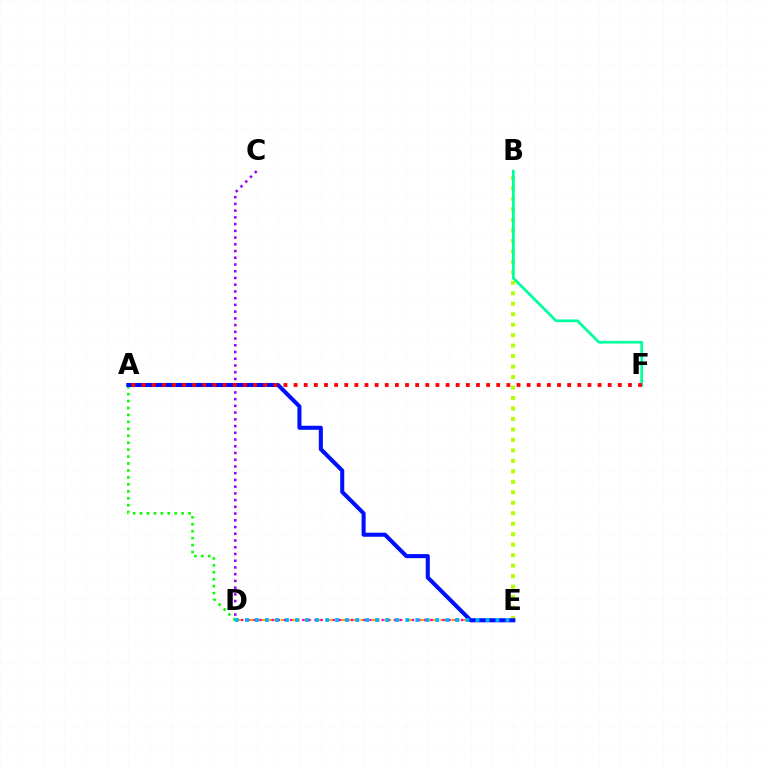{('D', 'E'): [{'color': '#ffa500', 'line_style': 'dashed', 'thickness': 1.55}, {'color': '#ff00bd', 'line_style': 'dotted', 'thickness': 1.66}, {'color': '#00b5ff', 'line_style': 'dotted', 'thickness': 2.72}], ('A', 'D'): [{'color': '#08ff00', 'line_style': 'dotted', 'thickness': 1.89}], ('B', 'E'): [{'color': '#b3ff00', 'line_style': 'dotted', 'thickness': 2.85}], ('C', 'D'): [{'color': '#9b00ff', 'line_style': 'dotted', 'thickness': 1.83}], ('A', 'E'): [{'color': '#0010ff', 'line_style': 'solid', 'thickness': 2.92}], ('B', 'F'): [{'color': '#00ff9d', 'line_style': 'solid', 'thickness': 1.98}], ('A', 'F'): [{'color': '#ff0000', 'line_style': 'dotted', 'thickness': 2.75}]}